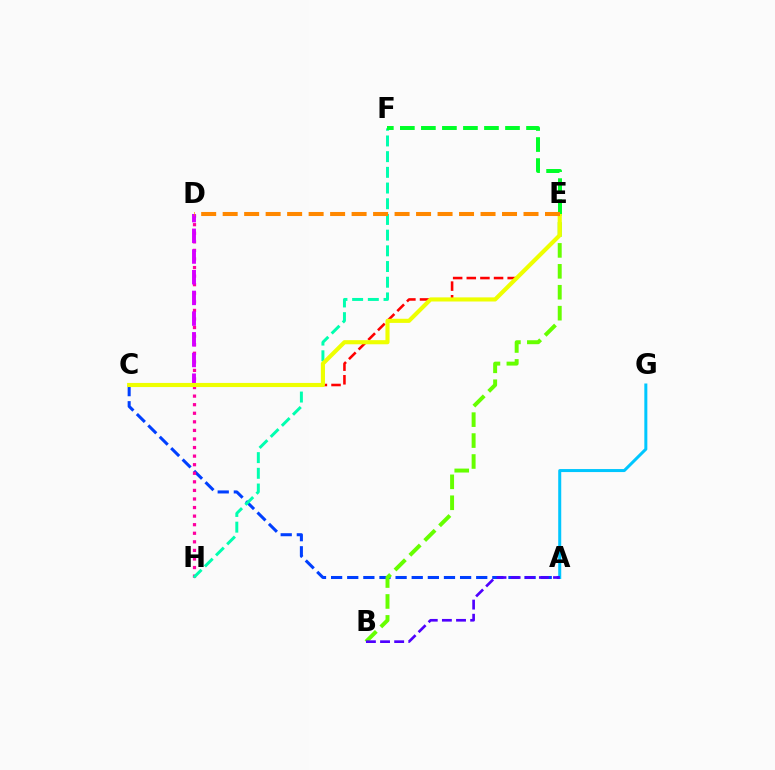{('A', 'G'): [{'color': '#00c7ff', 'line_style': 'solid', 'thickness': 2.17}], ('A', 'C'): [{'color': '#003fff', 'line_style': 'dashed', 'thickness': 2.19}], ('D', 'H'): [{'color': '#ff00a0', 'line_style': 'dotted', 'thickness': 2.33}], ('B', 'E'): [{'color': '#66ff00', 'line_style': 'dashed', 'thickness': 2.84}], ('C', 'E'): [{'color': '#ff0000', 'line_style': 'dashed', 'thickness': 1.85}, {'color': '#eeff00', 'line_style': 'solid', 'thickness': 2.97}], ('F', 'H'): [{'color': '#00ffaf', 'line_style': 'dashed', 'thickness': 2.13}], ('C', 'D'): [{'color': '#d600ff', 'line_style': 'dashed', 'thickness': 2.81}], ('E', 'F'): [{'color': '#00ff27', 'line_style': 'dashed', 'thickness': 2.86}], ('A', 'B'): [{'color': '#4f00ff', 'line_style': 'dashed', 'thickness': 1.92}], ('D', 'E'): [{'color': '#ff8800', 'line_style': 'dashed', 'thickness': 2.92}]}